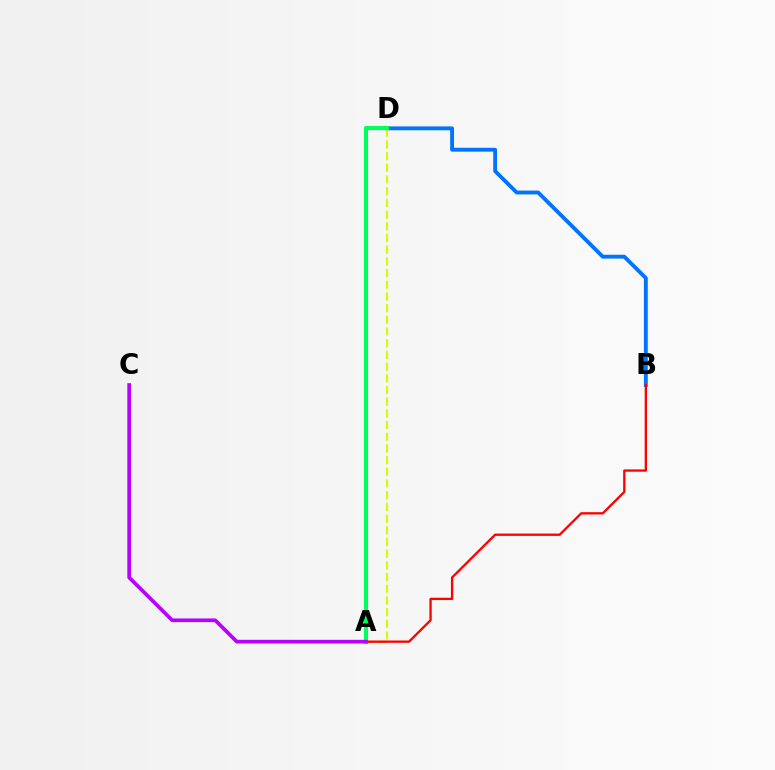{('B', 'D'): [{'color': '#0074ff', 'line_style': 'solid', 'thickness': 2.78}], ('A', 'D'): [{'color': '#d1ff00', 'line_style': 'dashed', 'thickness': 1.59}, {'color': '#00ff5c', 'line_style': 'solid', 'thickness': 2.97}], ('A', 'B'): [{'color': '#ff0000', 'line_style': 'solid', 'thickness': 1.67}], ('A', 'C'): [{'color': '#b900ff', 'line_style': 'solid', 'thickness': 2.65}]}